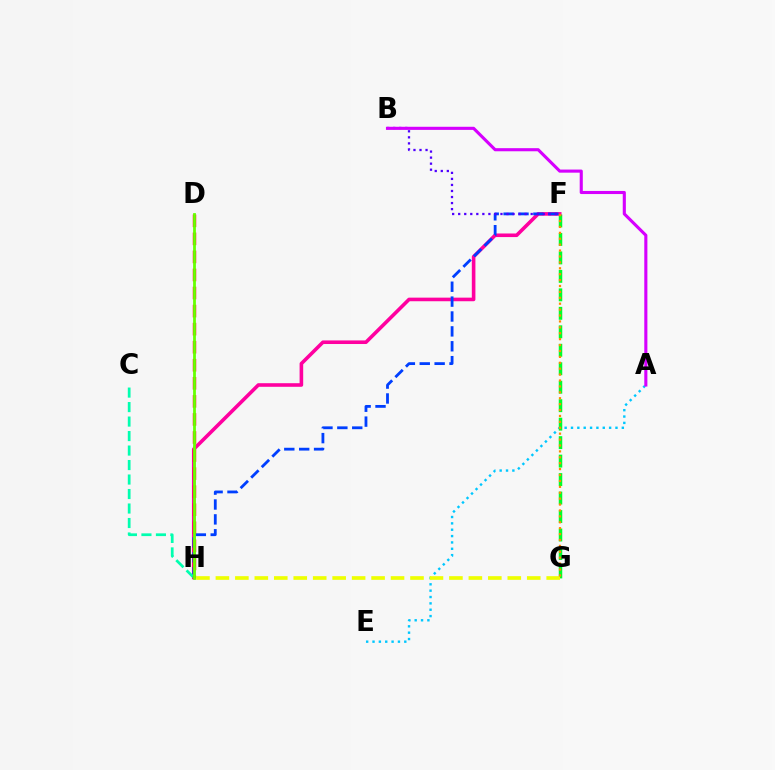{('A', 'E'): [{'color': '#00c7ff', 'line_style': 'dotted', 'thickness': 1.73}], ('F', 'G'): [{'color': '#00ff27', 'line_style': 'dashed', 'thickness': 2.51}, {'color': '#ff8800', 'line_style': 'dotted', 'thickness': 1.6}], ('F', 'H'): [{'color': '#ff00a0', 'line_style': 'solid', 'thickness': 2.59}, {'color': '#003fff', 'line_style': 'dashed', 'thickness': 2.02}], ('B', 'F'): [{'color': '#4f00ff', 'line_style': 'dotted', 'thickness': 1.64}], ('C', 'H'): [{'color': '#00ffaf', 'line_style': 'dashed', 'thickness': 1.97}], ('D', 'H'): [{'color': '#ff0000', 'line_style': 'dashed', 'thickness': 2.45}, {'color': '#66ff00', 'line_style': 'solid', 'thickness': 2.0}], ('G', 'H'): [{'color': '#eeff00', 'line_style': 'dashed', 'thickness': 2.64}], ('A', 'B'): [{'color': '#d600ff', 'line_style': 'solid', 'thickness': 2.23}]}